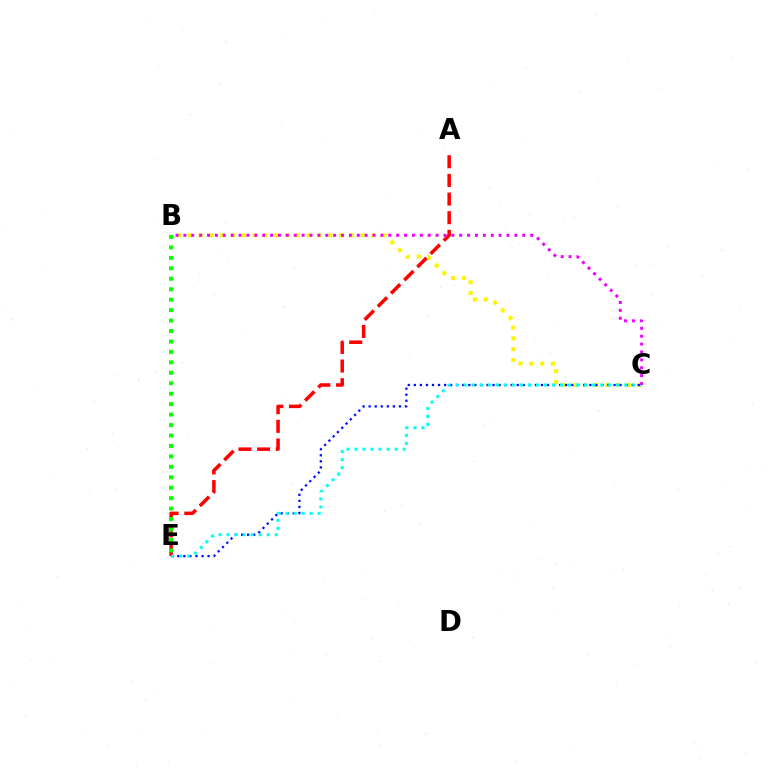{('A', 'E'): [{'color': '#ff0000', 'line_style': 'dashed', 'thickness': 2.53}], ('B', 'C'): [{'color': '#fcf500', 'line_style': 'dotted', 'thickness': 2.94}, {'color': '#ee00ff', 'line_style': 'dotted', 'thickness': 2.14}], ('C', 'E'): [{'color': '#0010ff', 'line_style': 'dotted', 'thickness': 1.64}, {'color': '#00fff6', 'line_style': 'dotted', 'thickness': 2.18}], ('B', 'E'): [{'color': '#08ff00', 'line_style': 'dotted', 'thickness': 2.84}]}